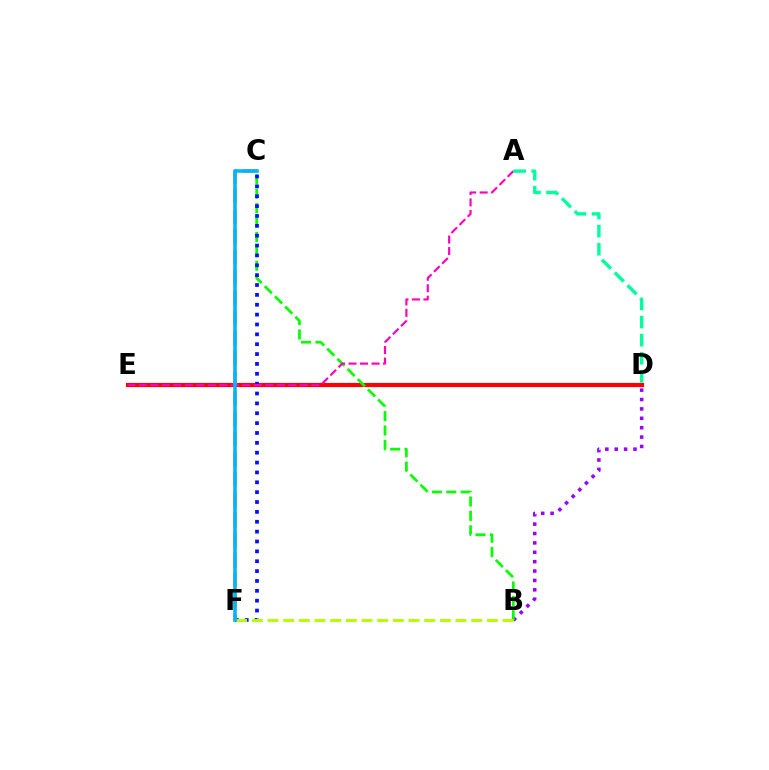{('D', 'E'): [{'color': '#ff0000', 'line_style': 'solid', 'thickness': 2.99}], ('C', 'F'): [{'color': '#ffa500', 'line_style': 'dashed', 'thickness': 2.75}, {'color': '#0010ff', 'line_style': 'dotted', 'thickness': 2.68}, {'color': '#00b5ff', 'line_style': 'solid', 'thickness': 2.57}], ('B', 'D'): [{'color': '#9b00ff', 'line_style': 'dotted', 'thickness': 2.55}], ('B', 'C'): [{'color': '#08ff00', 'line_style': 'dashed', 'thickness': 1.96}], ('A', 'E'): [{'color': '#ff00bd', 'line_style': 'dashed', 'thickness': 1.56}], ('A', 'D'): [{'color': '#00ff9d', 'line_style': 'dashed', 'thickness': 2.46}], ('B', 'F'): [{'color': '#b3ff00', 'line_style': 'dashed', 'thickness': 2.13}]}